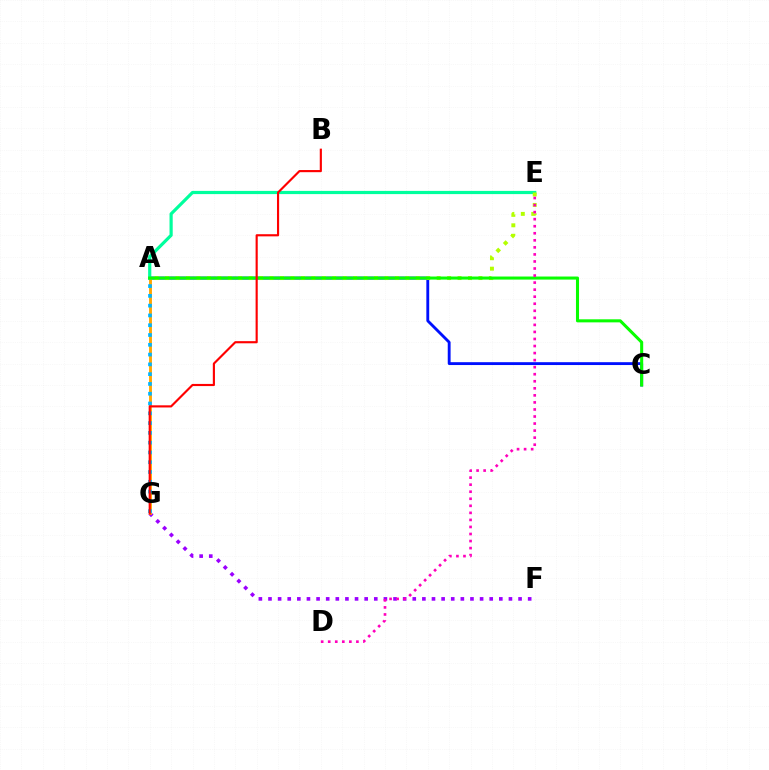{('F', 'G'): [{'color': '#9b00ff', 'line_style': 'dotted', 'thickness': 2.61}], ('A', 'C'): [{'color': '#0010ff', 'line_style': 'solid', 'thickness': 2.05}, {'color': '#08ff00', 'line_style': 'solid', 'thickness': 2.2}], ('A', 'G'): [{'color': '#ffa500', 'line_style': 'solid', 'thickness': 2.07}, {'color': '#00b5ff', 'line_style': 'dotted', 'thickness': 2.66}], ('A', 'E'): [{'color': '#00ff9d', 'line_style': 'solid', 'thickness': 2.3}, {'color': '#b3ff00', 'line_style': 'dotted', 'thickness': 2.84}], ('D', 'E'): [{'color': '#ff00bd', 'line_style': 'dotted', 'thickness': 1.91}], ('B', 'G'): [{'color': '#ff0000', 'line_style': 'solid', 'thickness': 1.55}]}